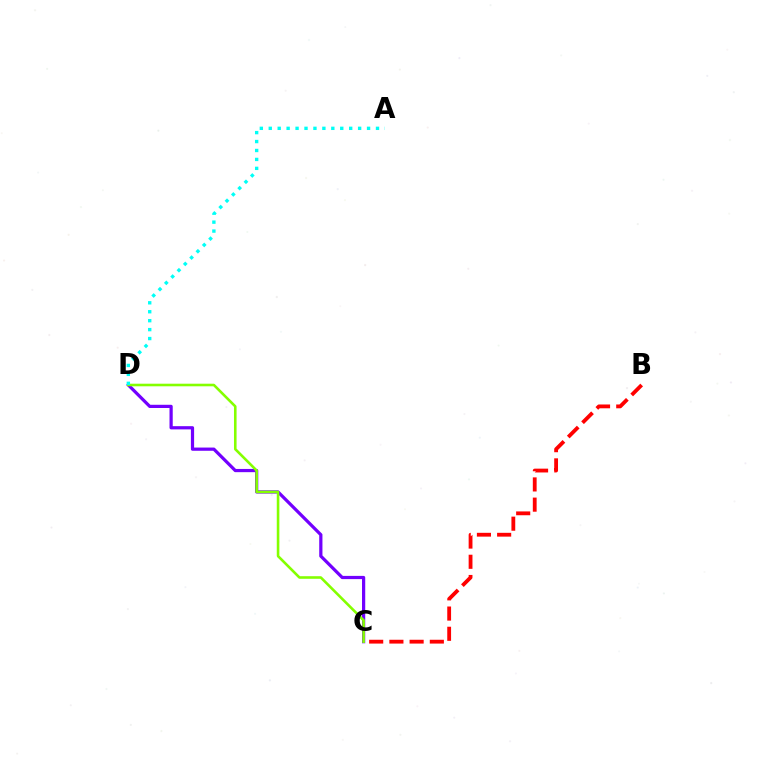{('C', 'D'): [{'color': '#7200ff', 'line_style': 'solid', 'thickness': 2.32}, {'color': '#84ff00', 'line_style': 'solid', 'thickness': 1.87}], ('B', 'C'): [{'color': '#ff0000', 'line_style': 'dashed', 'thickness': 2.75}], ('A', 'D'): [{'color': '#00fff6', 'line_style': 'dotted', 'thickness': 2.43}]}